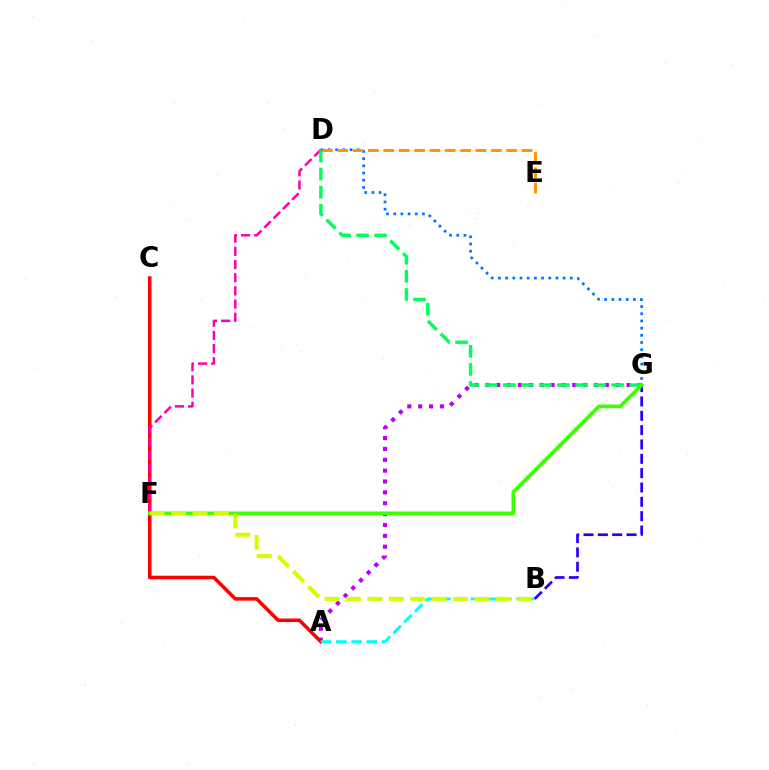{('A', 'G'): [{'color': '#b900ff', 'line_style': 'dotted', 'thickness': 2.95}], ('A', 'C'): [{'color': '#ff0000', 'line_style': 'solid', 'thickness': 2.55}], ('D', 'F'): [{'color': '#ff00ac', 'line_style': 'dashed', 'thickness': 1.79}], ('D', 'G'): [{'color': '#00ff5c', 'line_style': 'dashed', 'thickness': 2.46}, {'color': '#0074ff', 'line_style': 'dotted', 'thickness': 1.95}], ('A', 'B'): [{'color': '#00fff6', 'line_style': 'dashed', 'thickness': 2.07}], ('B', 'G'): [{'color': '#2500ff', 'line_style': 'dashed', 'thickness': 1.95}], ('D', 'E'): [{'color': '#ff9400', 'line_style': 'dashed', 'thickness': 2.09}], ('F', 'G'): [{'color': '#3dff00', 'line_style': 'solid', 'thickness': 2.66}], ('B', 'F'): [{'color': '#d1ff00', 'line_style': 'dashed', 'thickness': 2.91}]}